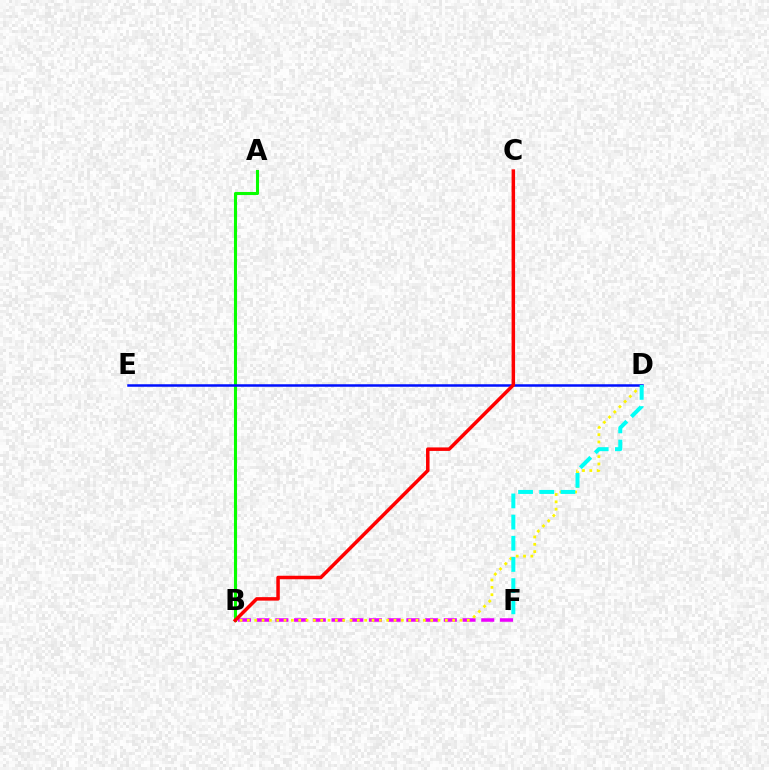{('A', 'B'): [{'color': '#08ff00', 'line_style': 'solid', 'thickness': 2.21}], ('B', 'F'): [{'color': '#ee00ff', 'line_style': 'dashed', 'thickness': 2.54}], ('B', 'D'): [{'color': '#fcf500', 'line_style': 'dotted', 'thickness': 1.99}], ('D', 'E'): [{'color': '#0010ff', 'line_style': 'solid', 'thickness': 1.8}], ('B', 'C'): [{'color': '#ff0000', 'line_style': 'solid', 'thickness': 2.52}], ('D', 'F'): [{'color': '#00fff6', 'line_style': 'dashed', 'thickness': 2.88}]}